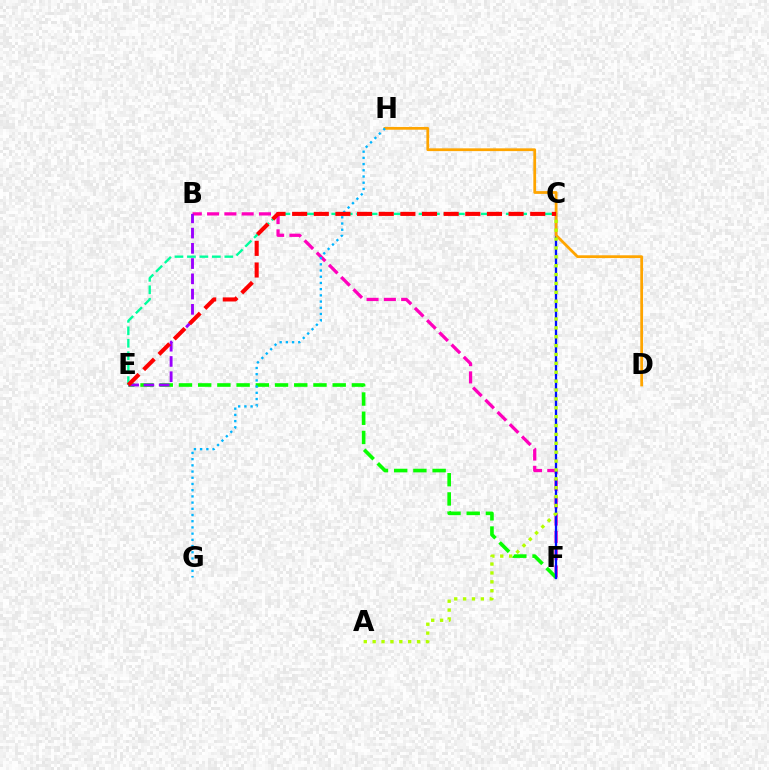{('B', 'F'): [{'color': '#ff00bd', 'line_style': 'dashed', 'thickness': 2.35}], ('E', 'F'): [{'color': '#08ff00', 'line_style': 'dashed', 'thickness': 2.61}], ('C', 'F'): [{'color': '#0010ff', 'line_style': 'solid', 'thickness': 1.66}], ('D', 'H'): [{'color': '#ffa500', 'line_style': 'solid', 'thickness': 1.99}], ('B', 'E'): [{'color': '#9b00ff', 'line_style': 'dashed', 'thickness': 2.07}], ('C', 'E'): [{'color': '#00ff9d', 'line_style': 'dashed', 'thickness': 1.69}, {'color': '#ff0000', 'line_style': 'dashed', 'thickness': 2.94}], ('A', 'C'): [{'color': '#b3ff00', 'line_style': 'dotted', 'thickness': 2.41}], ('G', 'H'): [{'color': '#00b5ff', 'line_style': 'dotted', 'thickness': 1.69}]}